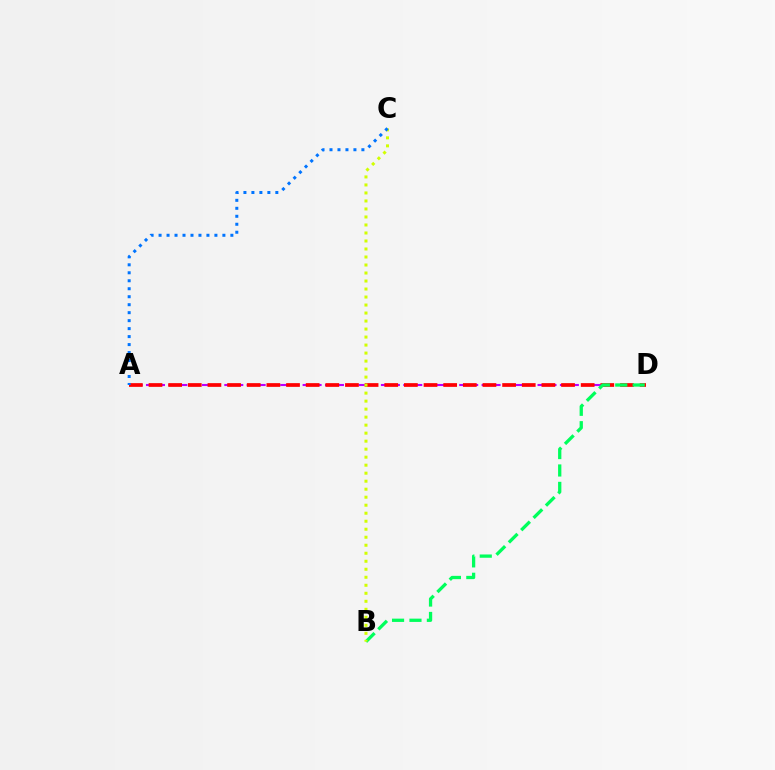{('A', 'D'): [{'color': '#b900ff', 'line_style': 'dashed', 'thickness': 1.52}, {'color': '#ff0000', 'line_style': 'dashed', 'thickness': 2.67}], ('B', 'D'): [{'color': '#00ff5c', 'line_style': 'dashed', 'thickness': 2.37}], ('B', 'C'): [{'color': '#d1ff00', 'line_style': 'dotted', 'thickness': 2.18}], ('A', 'C'): [{'color': '#0074ff', 'line_style': 'dotted', 'thickness': 2.17}]}